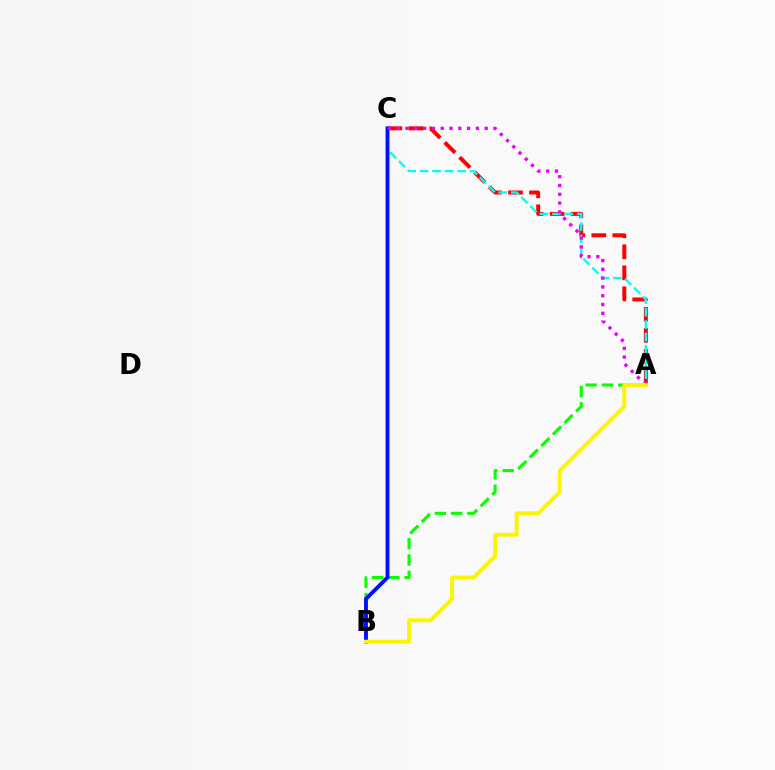{('A', 'C'): [{'color': '#ff0000', 'line_style': 'dashed', 'thickness': 2.85}, {'color': '#00fff6', 'line_style': 'dashed', 'thickness': 1.7}, {'color': '#ee00ff', 'line_style': 'dotted', 'thickness': 2.39}], ('A', 'B'): [{'color': '#08ff00', 'line_style': 'dashed', 'thickness': 2.22}, {'color': '#fcf500', 'line_style': 'solid', 'thickness': 2.8}], ('B', 'C'): [{'color': '#0010ff', 'line_style': 'solid', 'thickness': 2.79}]}